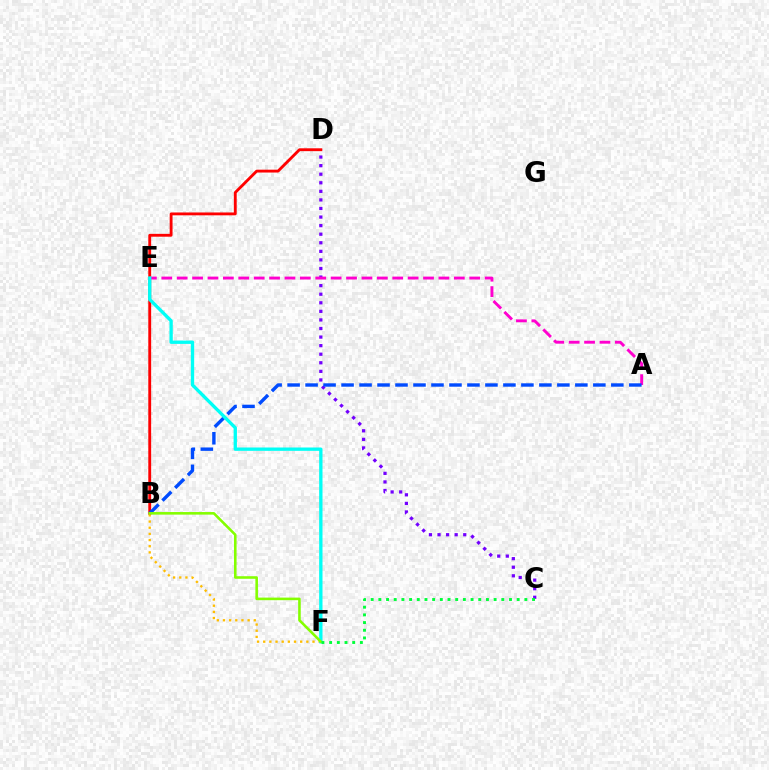{('C', 'D'): [{'color': '#7200ff', 'line_style': 'dotted', 'thickness': 2.33}], ('B', 'D'): [{'color': '#ff0000', 'line_style': 'solid', 'thickness': 2.05}], ('A', 'E'): [{'color': '#ff00cf', 'line_style': 'dashed', 'thickness': 2.09}], ('B', 'F'): [{'color': '#ffbd00', 'line_style': 'dotted', 'thickness': 1.67}, {'color': '#84ff00', 'line_style': 'solid', 'thickness': 1.86}], ('A', 'B'): [{'color': '#004bff', 'line_style': 'dashed', 'thickness': 2.44}], ('E', 'F'): [{'color': '#00fff6', 'line_style': 'solid', 'thickness': 2.4}], ('C', 'F'): [{'color': '#00ff39', 'line_style': 'dotted', 'thickness': 2.09}]}